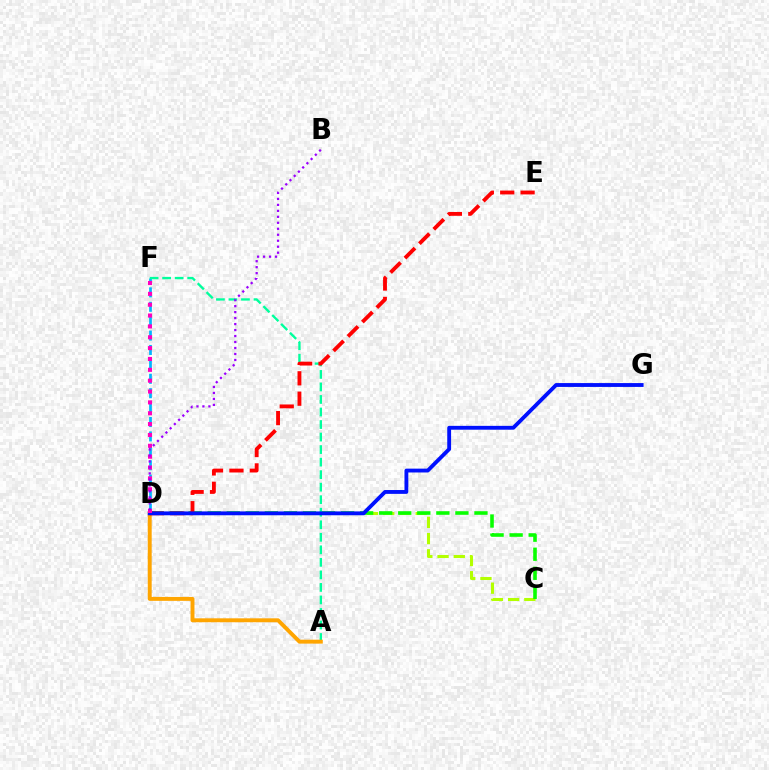{('C', 'D'): [{'color': '#b3ff00', 'line_style': 'dashed', 'thickness': 2.2}, {'color': '#08ff00', 'line_style': 'dashed', 'thickness': 2.59}], ('D', 'F'): [{'color': '#00b5ff', 'line_style': 'dashed', 'thickness': 1.96}, {'color': '#ff00bd', 'line_style': 'dotted', 'thickness': 2.95}], ('A', 'F'): [{'color': '#00ff9d', 'line_style': 'dashed', 'thickness': 1.7}], ('A', 'D'): [{'color': '#ffa500', 'line_style': 'solid', 'thickness': 2.83}], ('D', 'E'): [{'color': '#ff0000', 'line_style': 'dashed', 'thickness': 2.77}], ('D', 'G'): [{'color': '#0010ff', 'line_style': 'solid', 'thickness': 2.77}], ('B', 'D'): [{'color': '#9b00ff', 'line_style': 'dotted', 'thickness': 1.62}]}